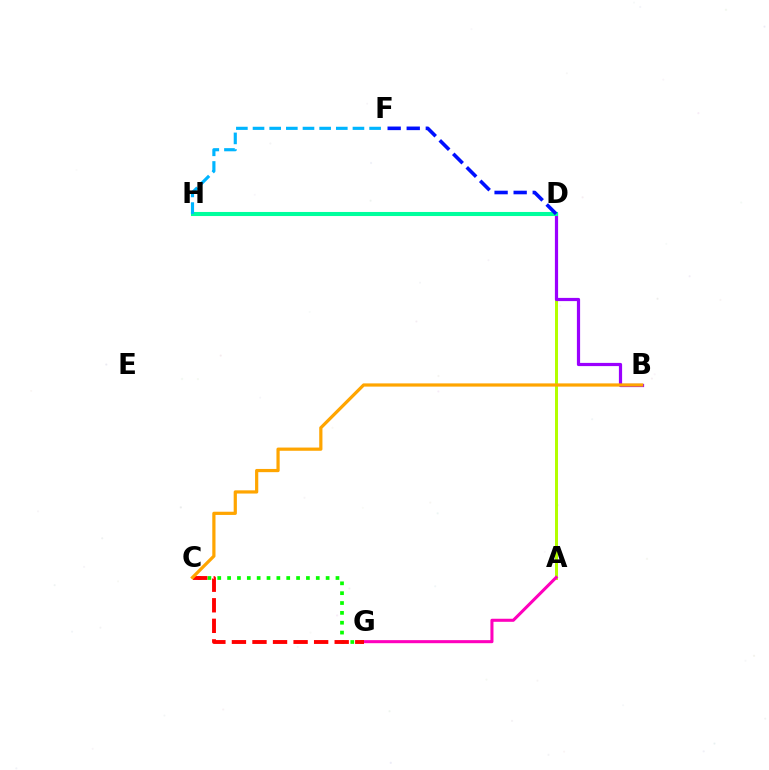{('A', 'D'): [{'color': '#b3ff00', 'line_style': 'solid', 'thickness': 2.16}], ('B', 'D'): [{'color': '#9b00ff', 'line_style': 'solid', 'thickness': 2.3}], ('C', 'G'): [{'color': '#08ff00', 'line_style': 'dotted', 'thickness': 2.68}, {'color': '#ff0000', 'line_style': 'dashed', 'thickness': 2.79}], ('D', 'H'): [{'color': '#00ff9d', 'line_style': 'solid', 'thickness': 2.93}], ('F', 'H'): [{'color': '#00b5ff', 'line_style': 'dashed', 'thickness': 2.26}], ('A', 'G'): [{'color': '#ff00bd', 'line_style': 'solid', 'thickness': 2.2}], ('D', 'F'): [{'color': '#0010ff', 'line_style': 'dashed', 'thickness': 2.59}], ('B', 'C'): [{'color': '#ffa500', 'line_style': 'solid', 'thickness': 2.31}]}